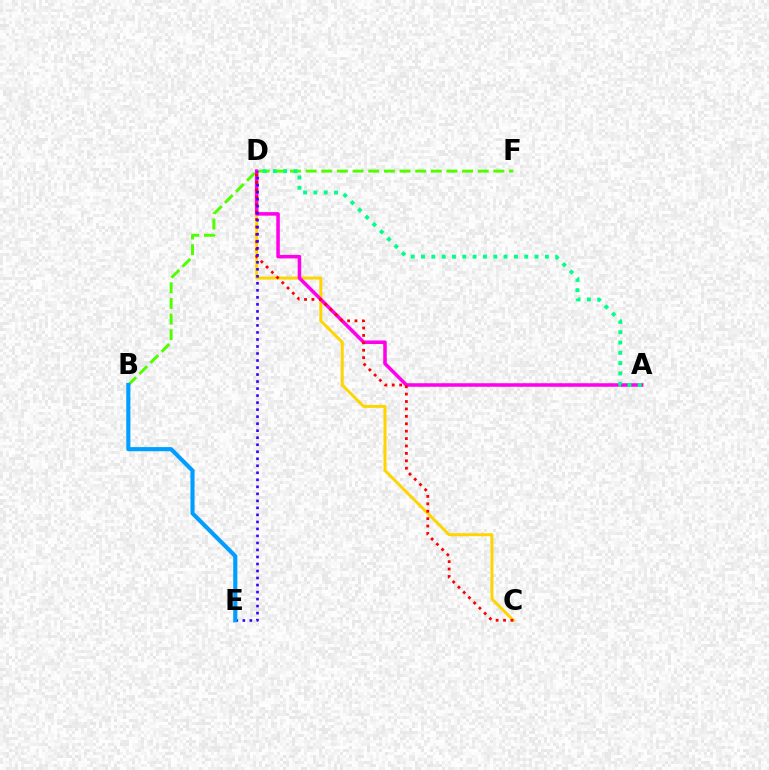{('B', 'F'): [{'color': '#4fff00', 'line_style': 'dashed', 'thickness': 2.13}], ('C', 'D'): [{'color': '#ffd500', 'line_style': 'solid', 'thickness': 2.14}, {'color': '#ff0000', 'line_style': 'dotted', 'thickness': 2.01}], ('A', 'D'): [{'color': '#ff00ed', 'line_style': 'solid', 'thickness': 2.54}, {'color': '#00ff86', 'line_style': 'dotted', 'thickness': 2.8}], ('D', 'E'): [{'color': '#3700ff', 'line_style': 'dotted', 'thickness': 1.91}], ('B', 'E'): [{'color': '#009eff', 'line_style': 'solid', 'thickness': 2.97}]}